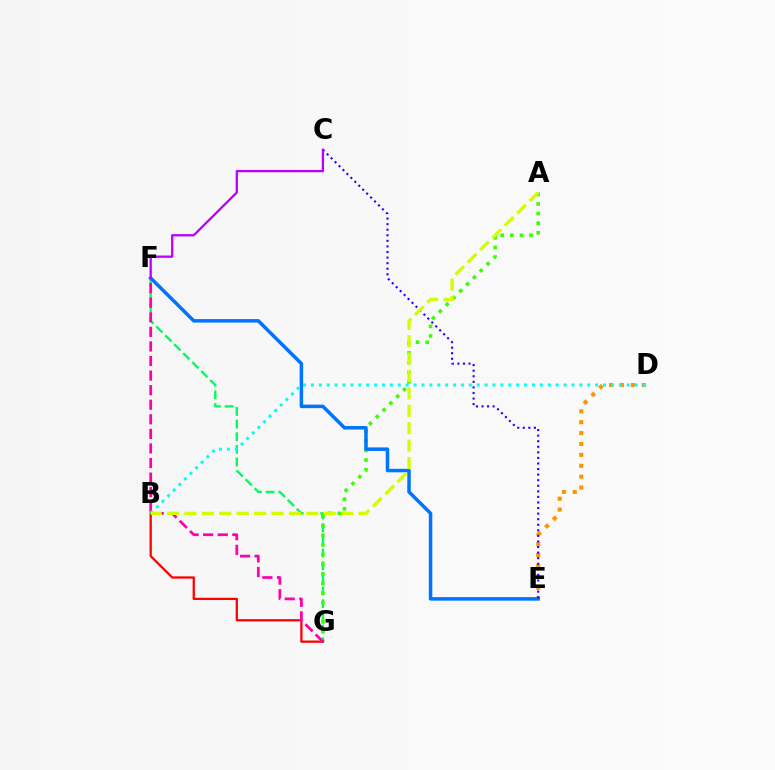{('F', 'G'): [{'color': '#00ff5c', 'line_style': 'dashed', 'thickness': 1.72}, {'color': '#ff00ac', 'line_style': 'dashed', 'thickness': 1.98}], ('D', 'E'): [{'color': '#ff9400', 'line_style': 'dotted', 'thickness': 2.96}], ('A', 'G'): [{'color': '#3dff00', 'line_style': 'dotted', 'thickness': 2.61}], ('E', 'F'): [{'color': '#0074ff', 'line_style': 'solid', 'thickness': 2.52}], ('B', 'G'): [{'color': '#ff0000', 'line_style': 'solid', 'thickness': 1.64}], ('B', 'D'): [{'color': '#00fff6', 'line_style': 'dotted', 'thickness': 2.15}], ('C', 'E'): [{'color': '#2500ff', 'line_style': 'dotted', 'thickness': 1.51}], ('A', 'B'): [{'color': '#d1ff00', 'line_style': 'dashed', 'thickness': 2.37}], ('C', 'F'): [{'color': '#b900ff', 'line_style': 'solid', 'thickness': 1.64}]}